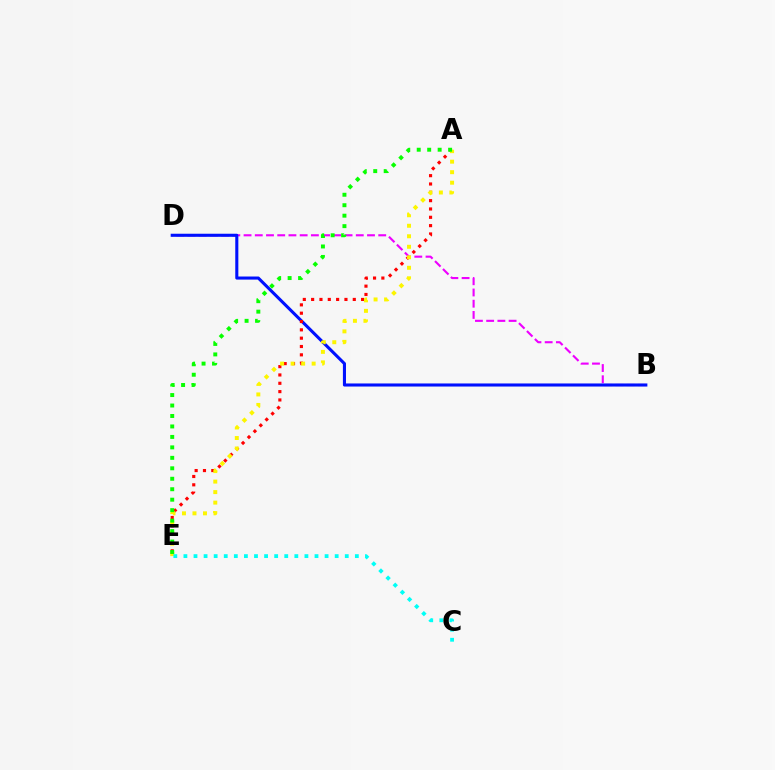{('B', 'D'): [{'color': '#ee00ff', 'line_style': 'dashed', 'thickness': 1.52}, {'color': '#0010ff', 'line_style': 'solid', 'thickness': 2.22}], ('A', 'E'): [{'color': '#ff0000', 'line_style': 'dotted', 'thickness': 2.26}, {'color': '#fcf500', 'line_style': 'dotted', 'thickness': 2.86}, {'color': '#08ff00', 'line_style': 'dotted', 'thickness': 2.84}], ('C', 'E'): [{'color': '#00fff6', 'line_style': 'dotted', 'thickness': 2.74}]}